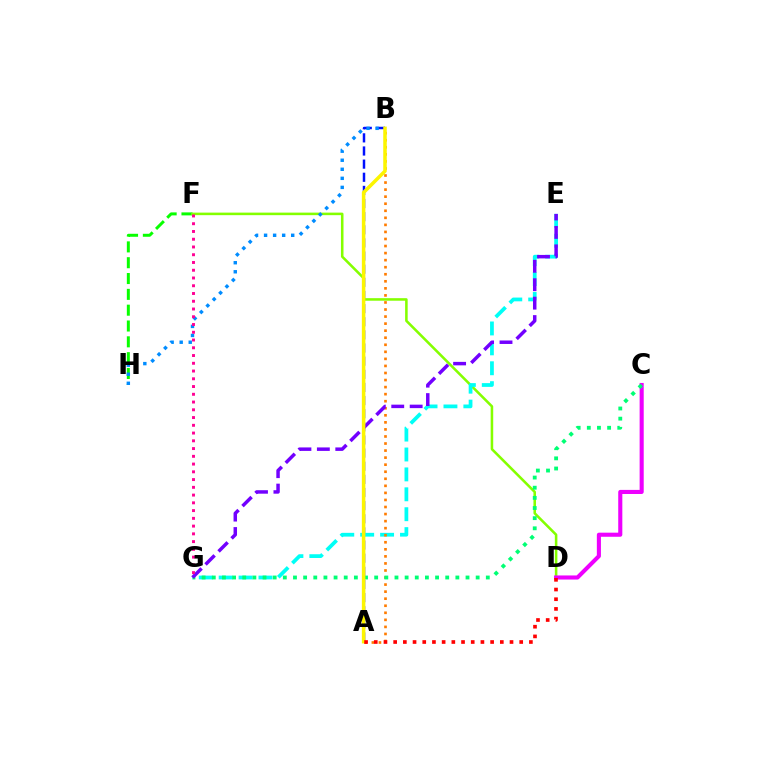{('F', 'H'): [{'color': '#08ff00', 'line_style': 'dashed', 'thickness': 2.15}], ('A', 'B'): [{'color': '#0010ff', 'line_style': 'dashed', 'thickness': 1.78}, {'color': '#ff7c00', 'line_style': 'dotted', 'thickness': 1.92}, {'color': '#fcf500', 'line_style': 'solid', 'thickness': 2.54}], ('D', 'F'): [{'color': '#84ff00', 'line_style': 'solid', 'thickness': 1.84}], ('E', 'G'): [{'color': '#00fff6', 'line_style': 'dashed', 'thickness': 2.7}, {'color': '#7200ff', 'line_style': 'dashed', 'thickness': 2.5}], ('C', 'D'): [{'color': '#ee00ff', 'line_style': 'solid', 'thickness': 2.95}], ('B', 'H'): [{'color': '#008cff', 'line_style': 'dotted', 'thickness': 2.46}], ('C', 'G'): [{'color': '#00ff74', 'line_style': 'dotted', 'thickness': 2.76}], ('A', 'D'): [{'color': '#ff0000', 'line_style': 'dotted', 'thickness': 2.63}], ('F', 'G'): [{'color': '#ff0094', 'line_style': 'dotted', 'thickness': 2.11}]}